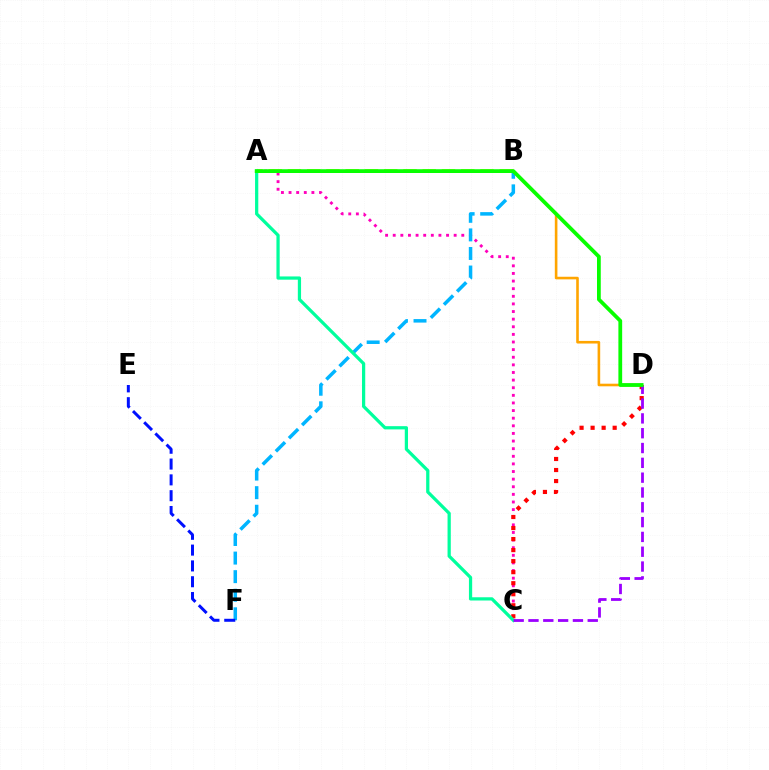{('A', 'C'): [{'color': '#ff00bd', 'line_style': 'dotted', 'thickness': 2.07}, {'color': '#00ff9d', 'line_style': 'solid', 'thickness': 2.33}], ('A', 'B'): [{'color': '#b3ff00', 'line_style': 'dashed', 'thickness': 2.62}], ('C', 'D'): [{'color': '#ff0000', 'line_style': 'dotted', 'thickness': 3.0}, {'color': '#9b00ff', 'line_style': 'dashed', 'thickness': 2.01}], ('B', 'D'): [{'color': '#ffa500', 'line_style': 'solid', 'thickness': 1.88}], ('B', 'F'): [{'color': '#00b5ff', 'line_style': 'dashed', 'thickness': 2.52}], ('E', 'F'): [{'color': '#0010ff', 'line_style': 'dashed', 'thickness': 2.15}], ('A', 'D'): [{'color': '#08ff00', 'line_style': 'solid', 'thickness': 2.71}]}